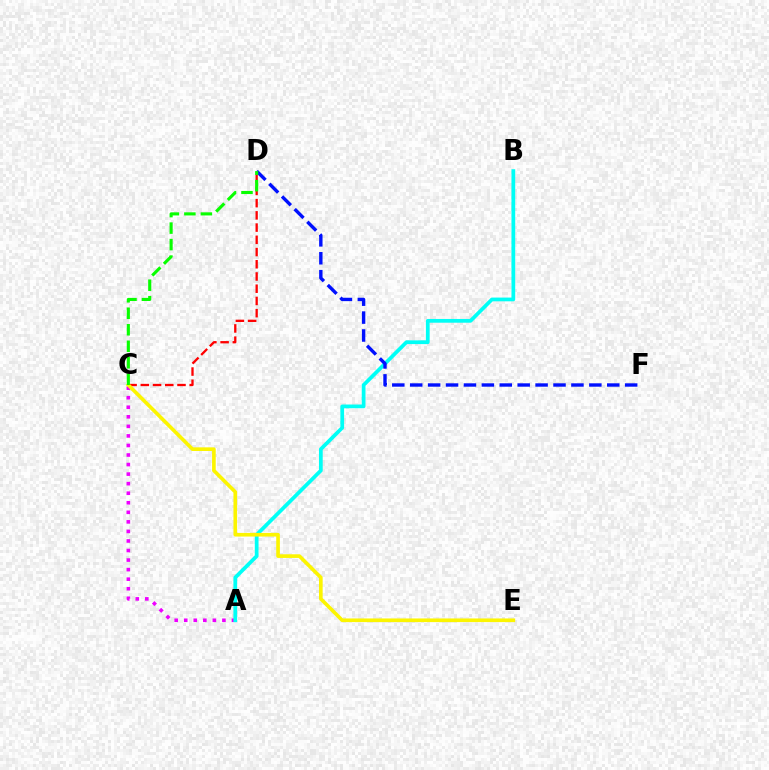{('A', 'C'): [{'color': '#ee00ff', 'line_style': 'dotted', 'thickness': 2.6}], ('A', 'B'): [{'color': '#00fff6', 'line_style': 'solid', 'thickness': 2.69}], ('D', 'F'): [{'color': '#0010ff', 'line_style': 'dashed', 'thickness': 2.43}], ('C', 'D'): [{'color': '#ff0000', 'line_style': 'dashed', 'thickness': 1.66}, {'color': '#08ff00', 'line_style': 'dashed', 'thickness': 2.24}], ('C', 'E'): [{'color': '#fcf500', 'line_style': 'solid', 'thickness': 2.63}]}